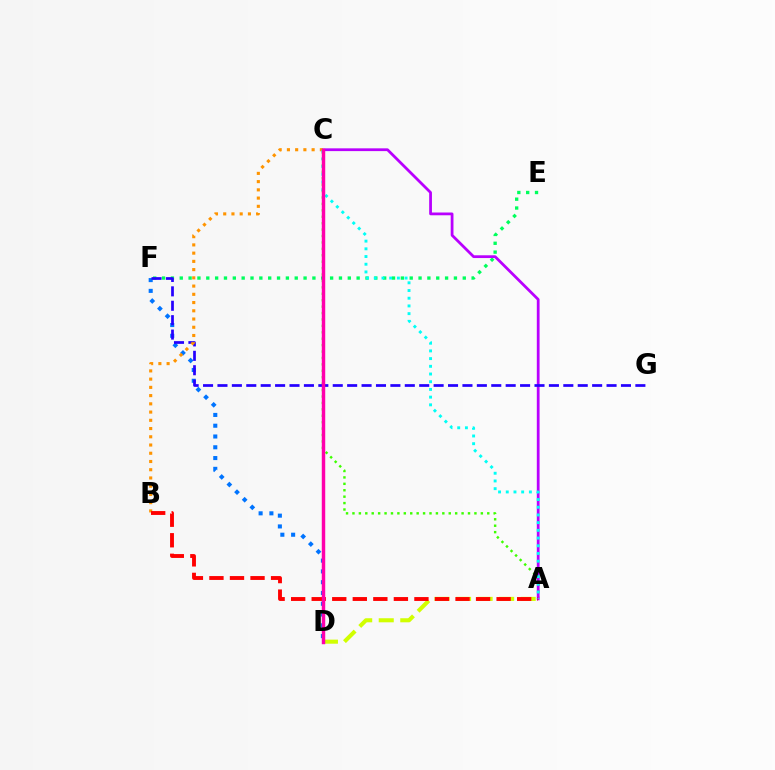{('E', 'F'): [{'color': '#00ff5c', 'line_style': 'dotted', 'thickness': 2.4}], ('D', 'F'): [{'color': '#0074ff', 'line_style': 'dotted', 'thickness': 2.93}], ('A', 'C'): [{'color': '#3dff00', 'line_style': 'dotted', 'thickness': 1.74}, {'color': '#b900ff', 'line_style': 'solid', 'thickness': 1.99}, {'color': '#00fff6', 'line_style': 'dotted', 'thickness': 2.09}], ('A', 'D'): [{'color': '#d1ff00', 'line_style': 'dashed', 'thickness': 2.93}], ('F', 'G'): [{'color': '#2500ff', 'line_style': 'dashed', 'thickness': 1.96}], ('B', 'C'): [{'color': '#ff9400', 'line_style': 'dotted', 'thickness': 2.24}], ('A', 'B'): [{'color': '#ff0000', 'line_style': 'dashed', 'thickness': 2.79}], ('C', 'D'): [{'color': '#ff00ac', 'line_style': 'solid', 'thickness': 2.48}]}